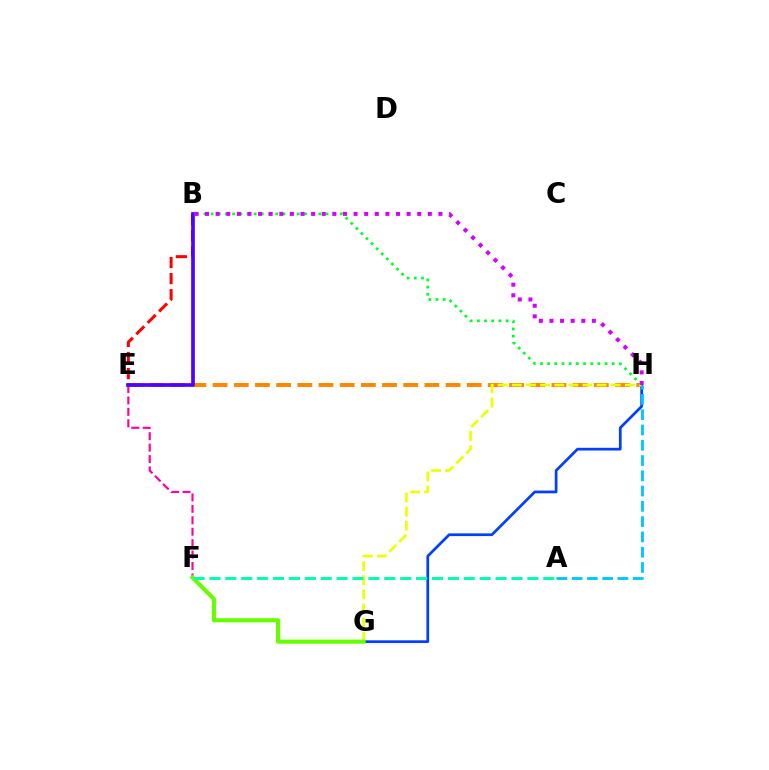{('E', 'H'): [{'color': '#ff8800', 'line_style': 'dashed', 'thickness': 2.88}], ('G', 'H'): [{'color': '#003fff', 'line_style': 'solid', 'thickness': 1.95}, {'color': '#eeff00', 'line_style': 'dashed', 'thickness': 1.92}], ('B', 'H'): [{'color': '#00ff27', 'line_style': 'dotted', 'thickness': 1.95}, {'color': '#d600ff', 'line_style': 'dotted', 'thickness': 2.88}], ('E', 'F'): [{'color': '#ff00a0', 'line_style': 'dashed', 'thickness': 1.55}], ('B', 'E'): [{'color': '#ff0000', 'line_style': 'dashed', 'thickness': 2.19}, {'color': '#4f00ff', 'line_style': 'solid', 'thickness': 2.65}], ('F', 'G'): [{'color': '#66ff00', 'line_style': 'solid', 'thickness': 2.96}], ('A', 'F'): [{'color': '#00ffaf', 'line_style': 'dashed', 'thickness': 2.16}], ('A', 'H'): [{'color': '#00c7ff', 'line_style': 'dashed', 'thickness': 2.08}]}